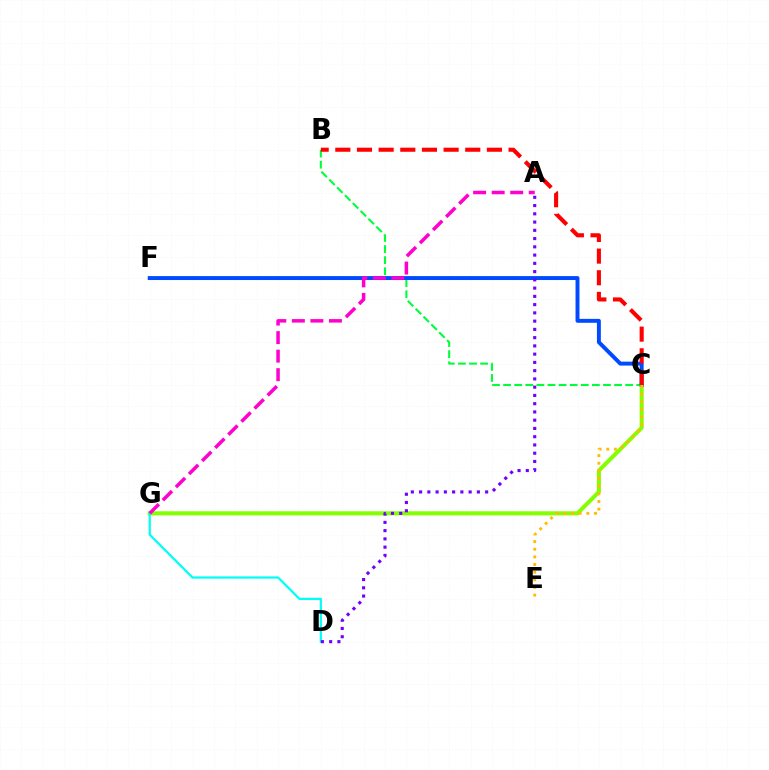{('B', 'C'): [{'color': '#00ff39', 'line_style': 'dashed', 'thickness': 1.51}, {'color': '#ff0000', 'line_style': 'dashed', 'thickness': 2.94}], ('C', 'G'): [{'color': '#84ff00', 'line_style': 'solid', 'thickness': 2.92}], ('D', 'G'): [{'color': '#00fff6', 'line_style': 'solid', 'thickness': 1.61}], ('C', 'F'): [{'color': '#004bff', 'line_style': 'solid', 'thickness': 2.83}], ('C', 'E'): [{'color': '#ffbd00', 'line_style': 'dotted', 'thickness': 2.08}], ('A', 'G'): [{'color': '#ff00cf', 'line_style': 'dashed', 'thickness': 2.52}], ('A', 'D'): [{'color': '#7200ff', 'line_style': 'dotted', 'thickness': 2.24}]}